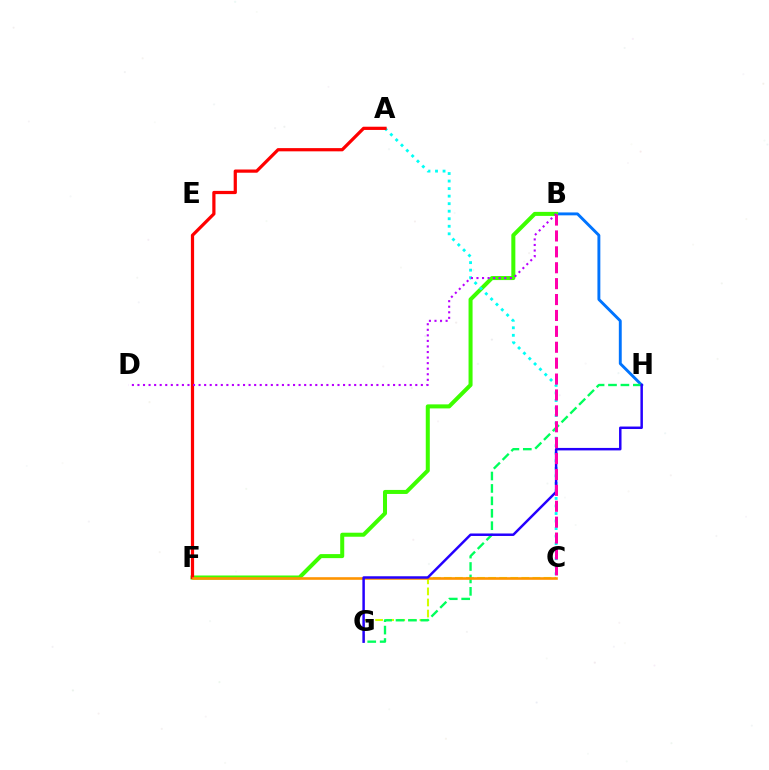{('B', 'H'): [{'color': '#0074ff', 'line_style': 'solid', 'thickness': 2.09}], ('B', 'F'): [{'color': '#3dff00', 'line_style': 'solid', 'thickness': 2.9}], ('A', 'C'): [{'color': '#00fff6', 'line_style': 'dotted', 'thickness': 2.05}], ('A', 'F'): [{'color': '#ff0000', 'line_style': 'solid', 'thickness': 2.32}], ('C', 'G'): [{'color': '#d1ff00', 'line_style': 'dashed', 'thickness': 1.5}], ('G', 'H'): [{'color': '#00ff5c', 'line_style': 'dashed', 'thickness': 1.69}, {'color': '#2500ff', 'line_style': 'solid', 'thickness': 1.79}], ('B', 'D'): [{'color': '#b900ff', 'line_style': 'dotted', 'thickness': 1.51}], ('C', 'F'): [{'color': '#ff9400', 'line_style': 'solid', 'thickness': 1.88}], ('B', 'C'): [{'color': '#ff00ac', 'line_style': 'dashed', 'thickness': 2.16}]}